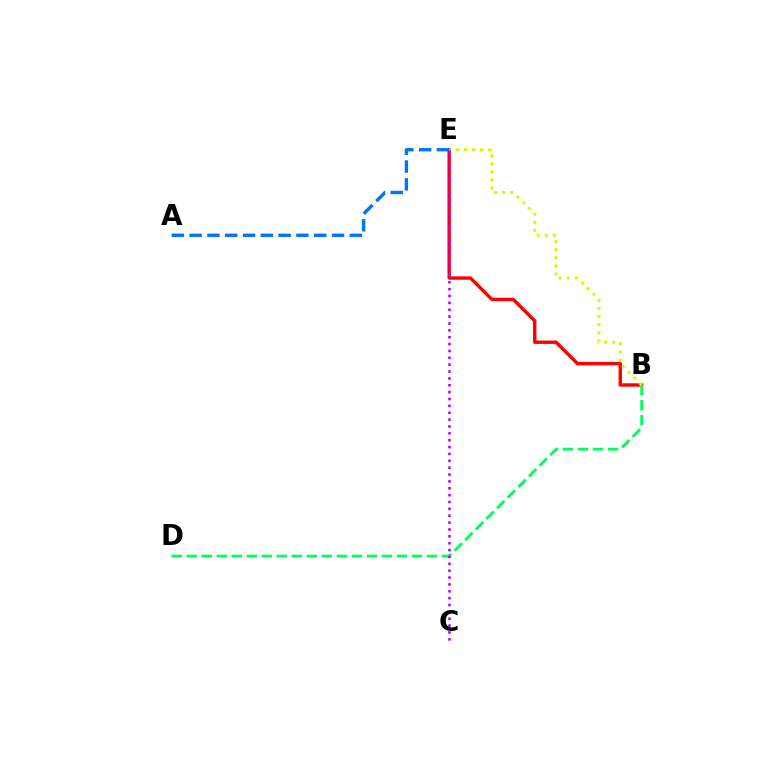{('B', 'E'): [{'color': '#ff0000', 'line_style': 'solid', 'thickness': 2.44}, {'color': '#d1ff00', 'line_style': 'dotted', 'thickness': 2.2}], ('B', 'D'): [{'color': '#00ff5c', 'line_style': 'dashed', 'thickness': 2.04}], ('A', 'E'): [{'color': '#0074ff', 'line_style': 'dashed', 'thickness': 2.42}], ('C', 'E'): [{'color': '#b900ff', 'line_style': 'dotted', 'thickness': 1.87}]}